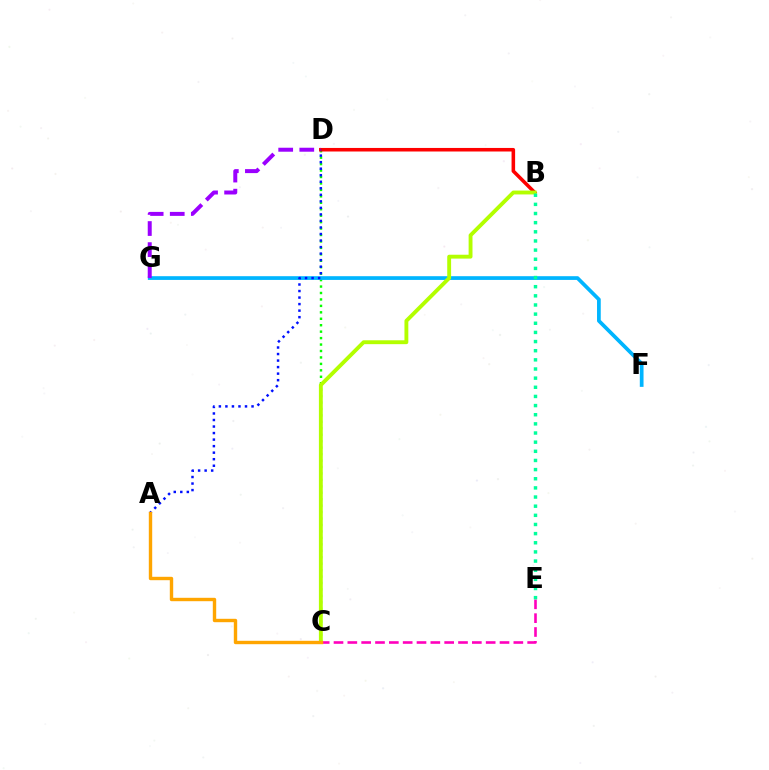{('C', 'D'): [{'color': '#08ff00', 'line_style': 'dotted', 'thickness': 1.75}], ('F', 'G'): [{'color': '#00b5ff', 'line_style': 'solid', 'thickness': 2.69}], ('B', 'D'): [{'color': '#ff0000', 'line_style': 'solid', 'thickness': 2.56}], ('B', 'C'): [{'color': '#b3ff00', 'line_style': 'solid', 'thickness': 2.79}], ('D', 'G'): [{'color': '#9b00ff', 'line_style': 'dashed', 'thickness': 2.86}], ('C', 'E'): [{'color': '#ff00bd', 'line_style': 'dashed', 'thickness': 1.88}], ('A', 'D'): [{'color': '#0010ff', 'line_style': 'dotted', 'thickness': 1.78}], ('B', 'E'): [{'color': '#00ff9d', 'line_style': 'dotted', 'thickness': 2.48}], ('A', 'C'): [{'color': '#ffa500', 'line_style': 'solid', 'thickness': 2.45}]}